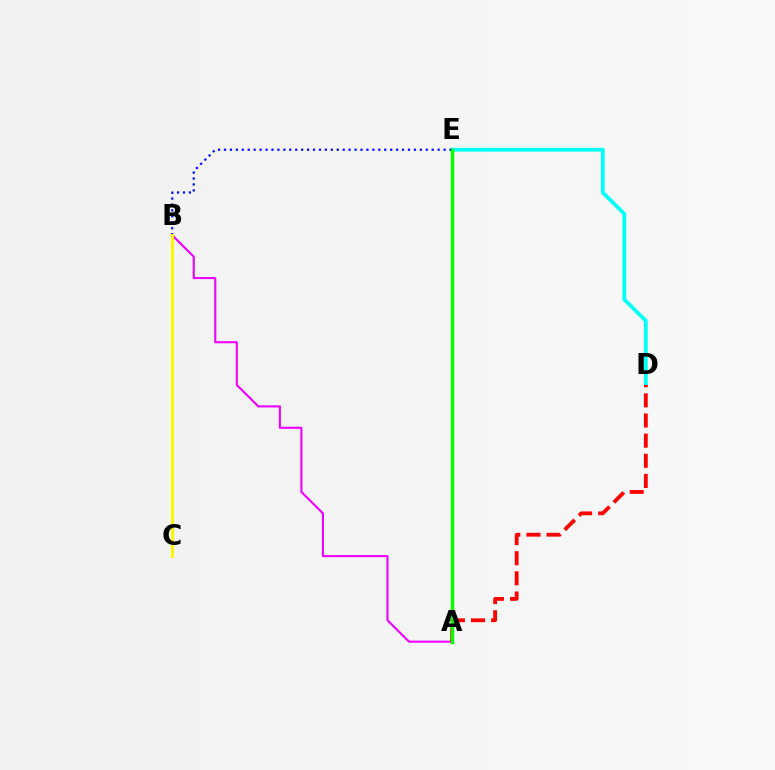{('D', 'E'): [{'color': '#00fff6', 'line_style': 'solid', 'thickness': 2.71}], ('B', 'E'): [{'color': '#0010ff', 'line_style': 'dotted', 'thickness': 1.61}], ('A', 'B'): [{'color': '#ee00ff', 'line_style': 'solid', 'thickness': 1.51}], ('B', 'C'): [{'color': '#fcf500', 'line_style': 'solid', 'thickness': 2.13}], ('A', 'D'): [{'color': '#ff0000', 'line_style': 'dashed', 'thickness': 2.74}], ('A', 'E'): [{'color': '#08ff00', 'line_style': 'solid', 'thickness': 2.51}]}